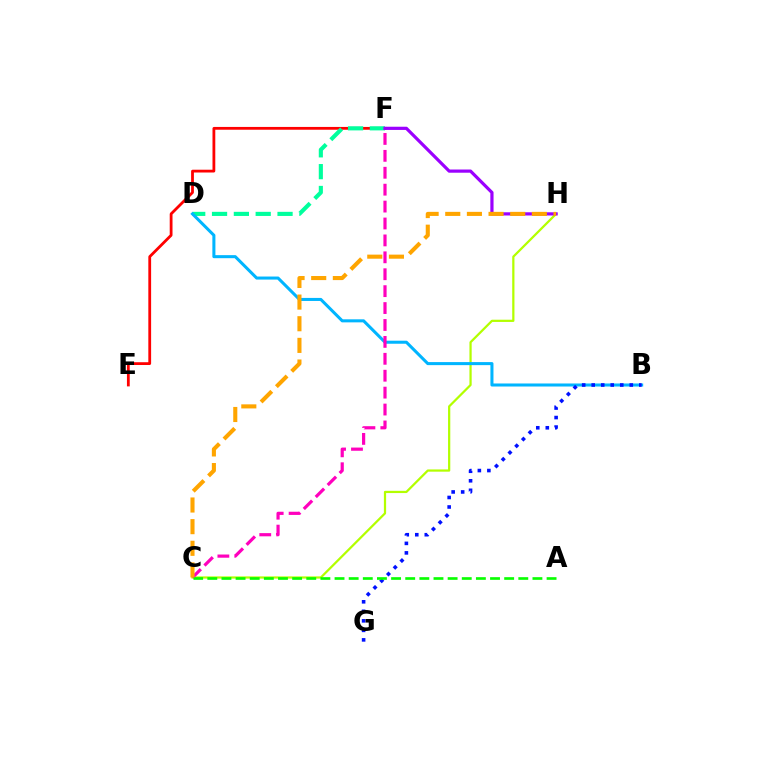{('E', 'F'): [{'color': '#ff0000', 'line_style': 'solid', 'thickness': 2.01}], ('D', 'F'): [{'color': '#00ff9d', 'line_style': 'dashed', 'thickness': 2.97}], ('C', 'H'): [{'color': '#b3ff00', 'line_style': 'solid', 'thickness': 1.61}, {'color': '#ffa500', 'line_style': 'dashed', 'thickness': 2.94}], ('B', 'D'): [{'color': '#00b5ff', 'line_style': 'solid', 'thickness': 2.19}], ('F', 'H'): [{'color': '#9b00ff', 'line_style': 'solid', 'thickness': 2.3}], ('B', 'G'): [{'color': '#0010ff', 'line_style': 'dotted', 'thickness': 2.59}], ('C', 'F'): [{'color': '#ff00bd', 'line_style': 'dashed', 'thickness': 2.3}], ('A', 'C'): [{'color': '#08ff00', 'line_style': 'dashed', 'thickness': 1.92}]}